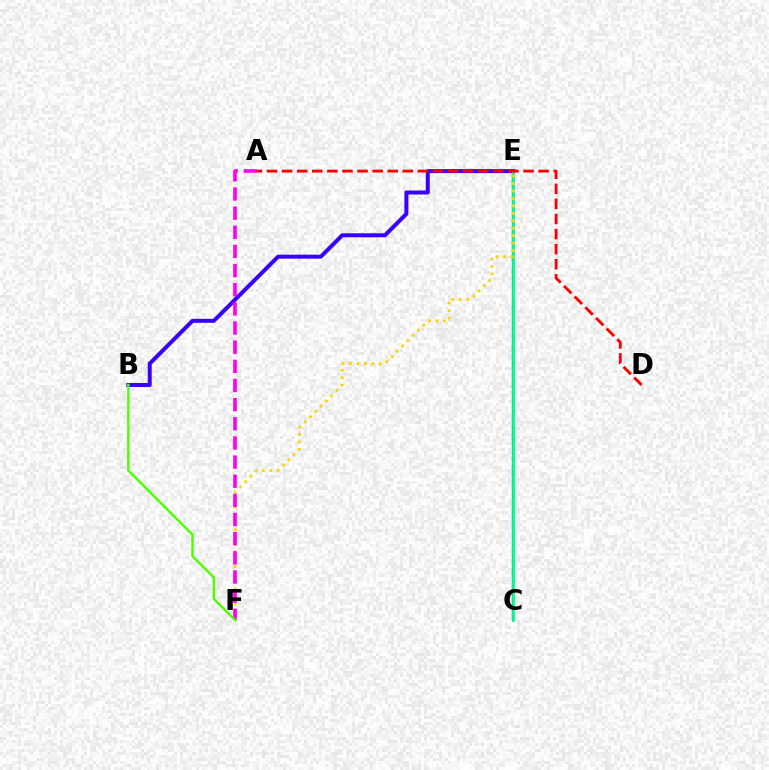{('B', 'E'): [{'color': '#3700ff', 'line_style': 'solid', 'thickness': 2.87}], ('C', 'E'): [{'color': '#009eff', 'line_style': 'solid', 'thickness': 1.75}, {'color': '#00ff86', 'line_style': 'solid', 'thickness': 1.91}], ('E', 'F'): [{'color': '#ffd500', 'line_style': 'dotted', 'thickness': 2.02}], ('A', 'F'): [{'color': '#ff00ed', 'line_style': 'dashed', 'thickness': 2.6}], ('A', 'D'): [{'color': '#ff0000', 'line_style': 'dashed', 'thickness': 2.05}], ('B', 'F'): [{'color': '#4fff00', 'line_style': 'solid', 'thickness': 1.74}]}